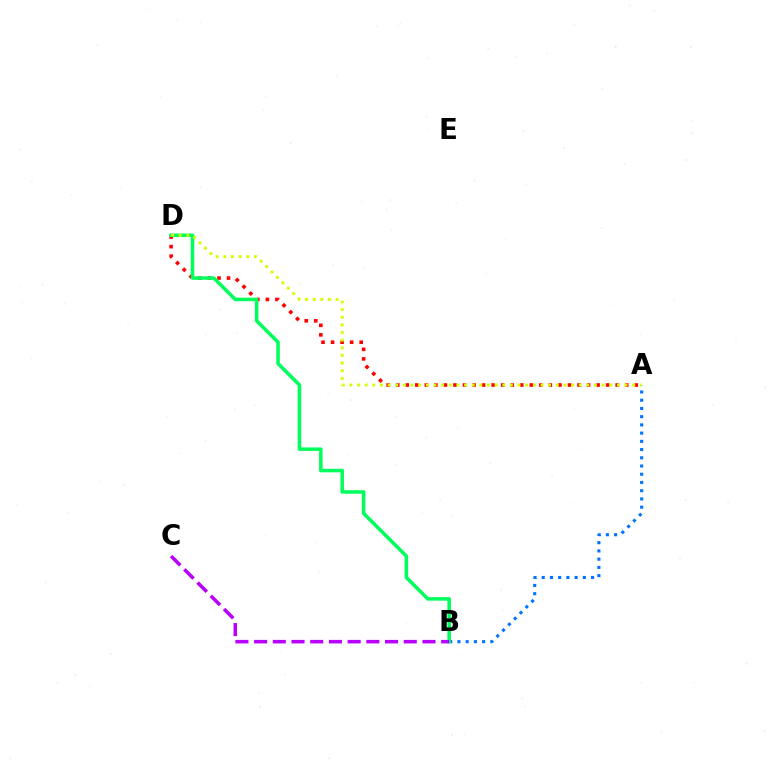{('A', 'D'): [{'color': '#ff0000', 'line_style': 'dotted', 'thickness': 2.59}, {'color': '#d1ff00', 'line_style': 'dotted', 'thickness': 2.08}], ('A', 'B'): [{'color': '#0074ff', 'line_style': 'dotted', 'thickness': 2.23}], ('B', 'D'): [{'color': '#00ff5c', 'line_style': 'solid', 'thickness': 2.54}], ('B', 'C'): [{'color': '#b900ff', 'line_style': 'dashed', 'thickness': 2.54}]}